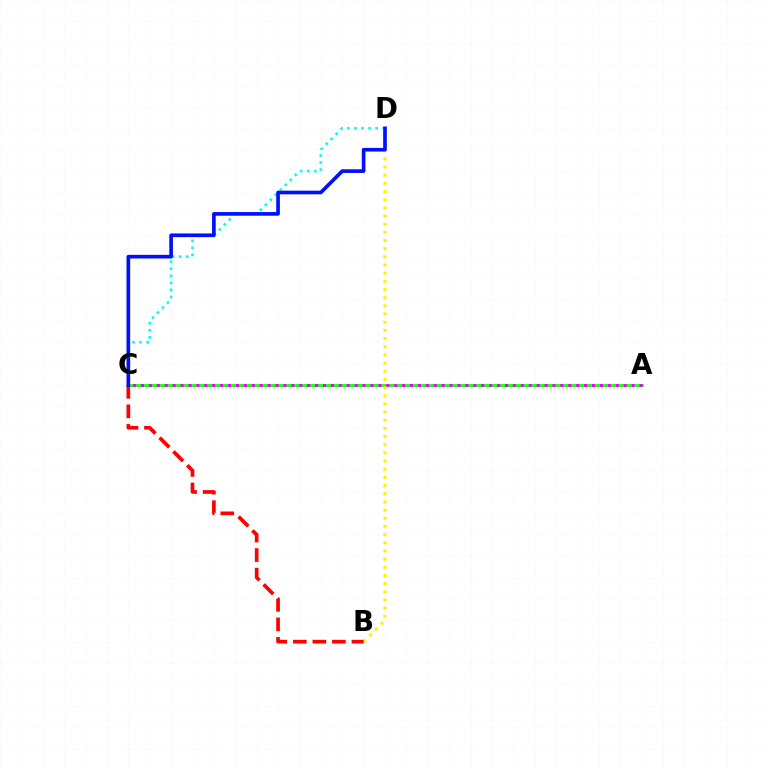{('C', 'D'): [{'color': '#00fff6', 'line_style': 'dotted', 'thickness': 1.91}, {'color': '#0010ff', 'line_style': 'solid', 'thickness': 2.64}], ('A', 'C'): [{'color': '#08ff00', 'line_style': 'solid', 'thickness': 1.92}, {'color': '#ee00ff', 'line_style': 'dotted', 'thickness': 2.15}], ('B', 'D'): [{'color': '#fcf500', 'line_style': 'dotted', 'thickness': 2.22}], ('B', 'C'): [{'color': '#ff0000', 'line_style': 'dashed', 'thickness': 2.65}]}